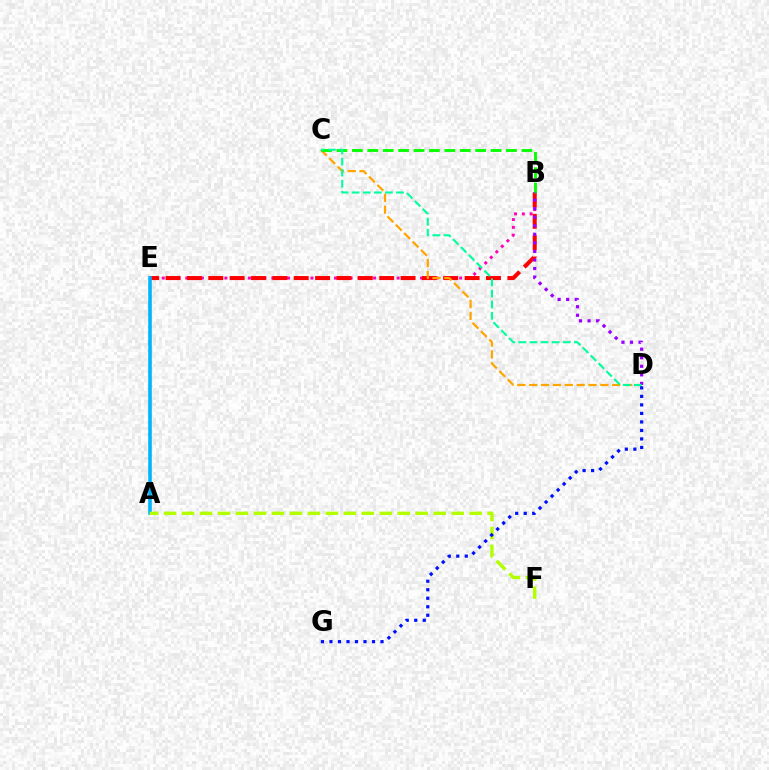{('B', 'E'): [{'color': '#ff00bd', 'line_style': 'dotted', 'thickness': 2.13}, {'color': '#ff0000', 'line_style': 'dashed', 'thickness': 2.9}], ('A', 'E'): [{'color': '#00b5ff', 'line_style': 'solid', 'thickness': 2.59}], ('C', 'D'): [{'color': '#ffa500', 'line_style': 'dashed', 'thickness': 1.61}, {'color': '#00ff9d', 'line_style': 'dashed', 'thickness': 1.51}], ('B', 'C'): [{'color': '#08ff00', 'line_style': 'dashed', 'thickness': 2.09}], ('B', 'D'): [{'color': '#9b00ff', 'line_style': 'dotted', 'thickness': 2.32}], ('A', 'F'): [{'color': '#b3ff00', 'line_style': 'dashed', 'thickness': 2.44}], ('D', 'G'): [{'color': '#0010ff', 'line_style': 'dotted', 'thickness': 2.31}]}